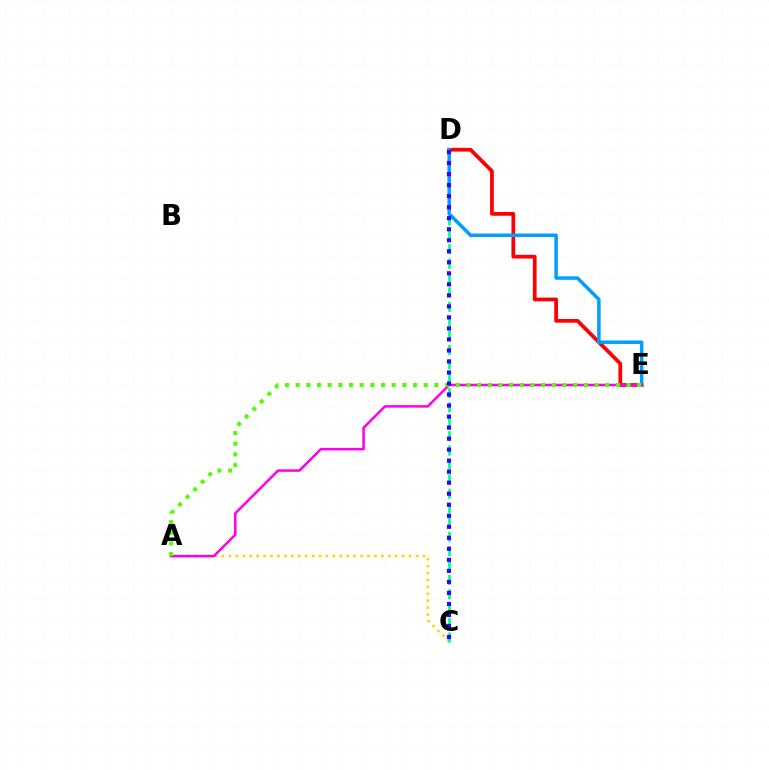{('D', 'E'): [{'color': '#ff0000', 'line_style': 'solid', 'thickness': 2.7}, {'color': '#009eff', 'line_style': 'solid', 'thickness': 2.51}], ('A', 'C'): [{'color': '#ffd500', 'line_style': 'dotted', 'thickness': 1.88}], ('C', 'D'): [{'color': '#00ff86', 'line_style': 'dashed', 'thickness': 1.95}, {'color': '#3700ff', 'line_style': 'dotted', 'thickness': 2.99}], ('A', 'E'): [{'color': '#ff00ed', 'line_style': 'solid', 'thickness': 1.82}, {'color': '#4fff00', 'line_style': 'dotted', 'thickness': 2.9}]}